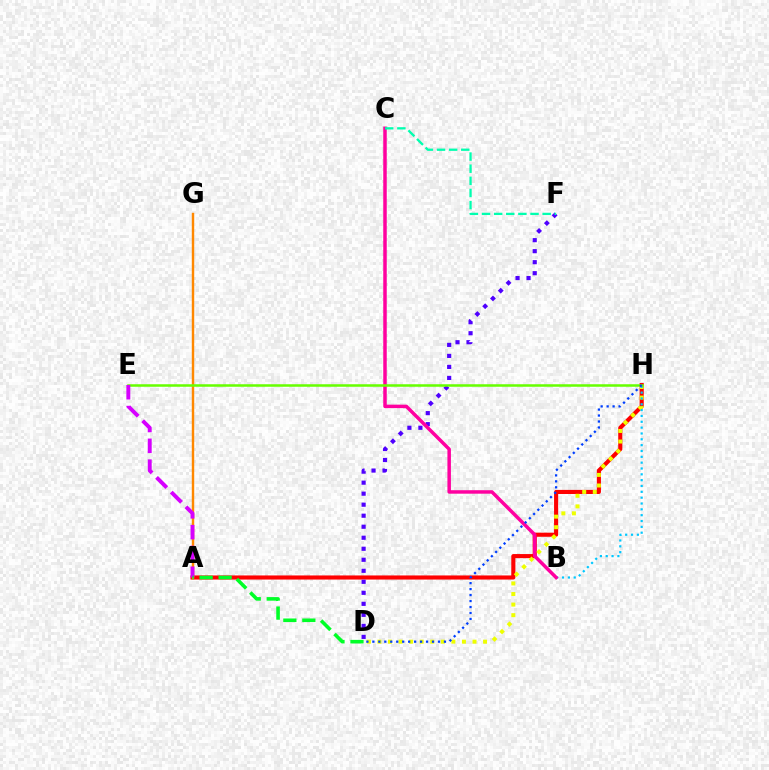{('A', 'H'): [{'color': '#ff0000', 'line_style': 'solid', 'thickness': 2.95}], ('D', 'F'): [{'color': '#4f00ff', 'line_style': 'dotted', 'thickness': 2.99}], ('D', 'H'): [{'color': '#eeff00', 'line_style': 'dotted', 'thickness': 2.87}, {'color': '#003fff', 'line_style': 'dotted', 'thickness': 1.62}], ('B', 'H'): [{'color': '#00c7ff', 'line_style': 'dotted', 'thickness': 1.59}], ('A', 'G'): [{'color': '#ff8800', 'line_style': 'solid', 'thickness': 1.74}], ('B', 'C'): [{'color': '#ff00a0', 'line_style': 'solid', 'thickness': 2.51}], ('E', 'H'): [{'color': '#66ff00', 'line_style': 'solid', 'thickness': 1.81}], ('C', 'F'): [{'color': '#00ffaf', 'line_style': 'dashed', 'thickness': 1.65}], ('A', 'E'): [{'color': '#d600ff', 'line_style': 'dashed', 'thickness': 2.83}], ('A', 'D'): [{'color': '#00ff27', 'line_style': 'dashed', 'thickness': 2.58}]}